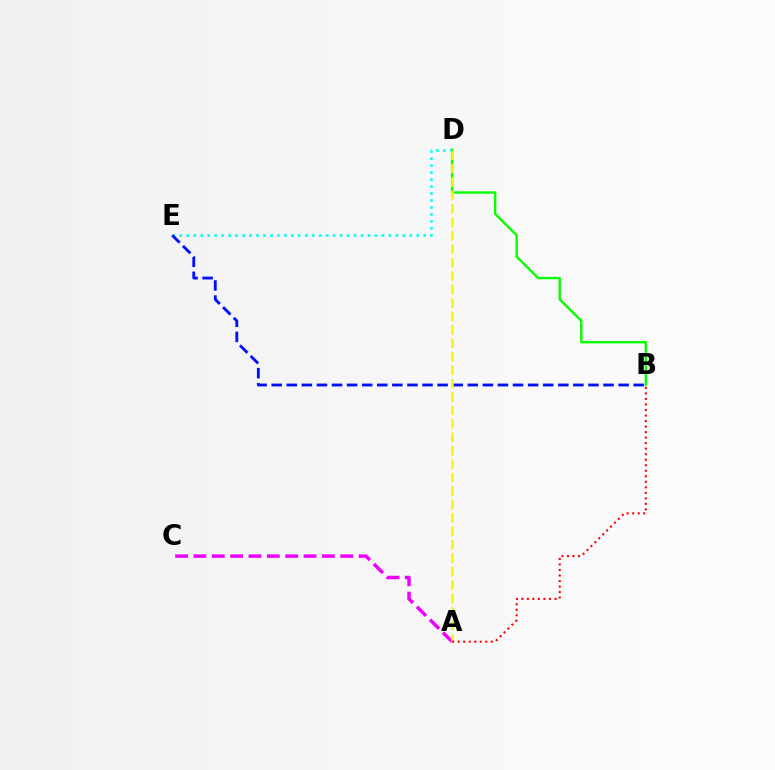{('A', 'C'): [{'color': '#ee00ff', 'line_style': 'dashed', 'thickness': 2.49}], ('D', 'E'): [{'color': '#00fff6', 'line_style': 'dotted', 'thickness': 1.89}], ('B', 'D'): [{'color': '#08ff00', 'line_style': 'solid', 'thickness': 1.72}], ('B', 'E'): [{'color': '#0010ff', 'line_style': 'dashed', 'thickness': 2.05}], ('A', 'D'): [{'color': '#fcf500', 'line_style': 'dashed', 'thickness': 1.83}], ('A', 'B'): [{'color': '#ff0000', 'line_style': 'dotted', 'thickness': 1.5}]}